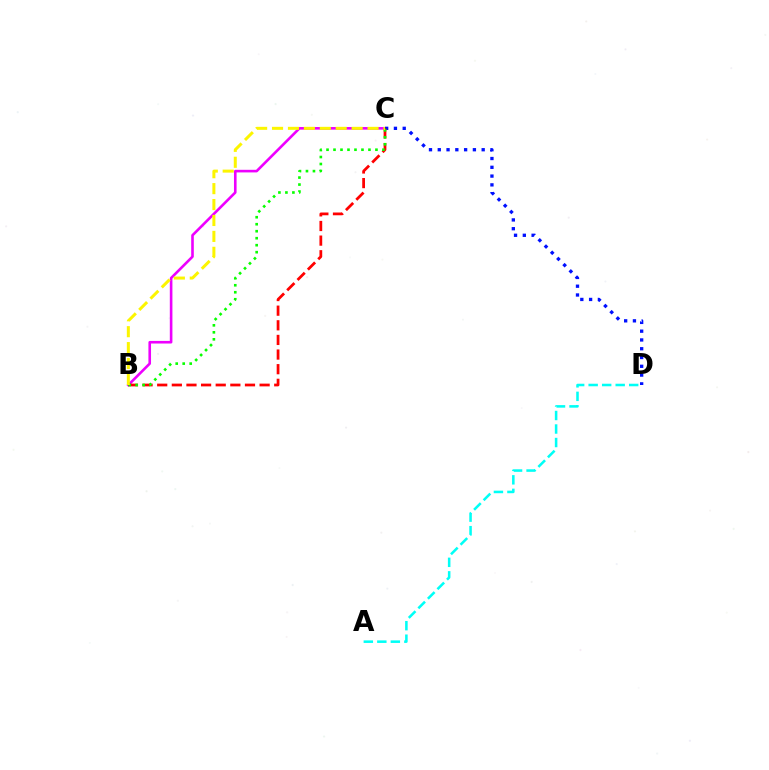{('B', 'C'): [{'color': '#ee00ff', 'line_style': 'solid', 'thickness': 1.88}, {'color': '#ff0000', 'line_style': 'dashed', 'thickness': 1.99}, {'color': '#08ff00', 'line_style': 'dotted', 'thickness': 1.9}, {'color': '#fcf500', 'line_style': 'dashed', 'thickness': 2.16}], ('C', 'D'): [{'color': '#0010ff', 'line_style': 'dotted', 'thickness': 2.39}], ('A', 'D'): [{'color': '#00fff6', 'line_style': 'dashed', 'thickness': 1.84}]}